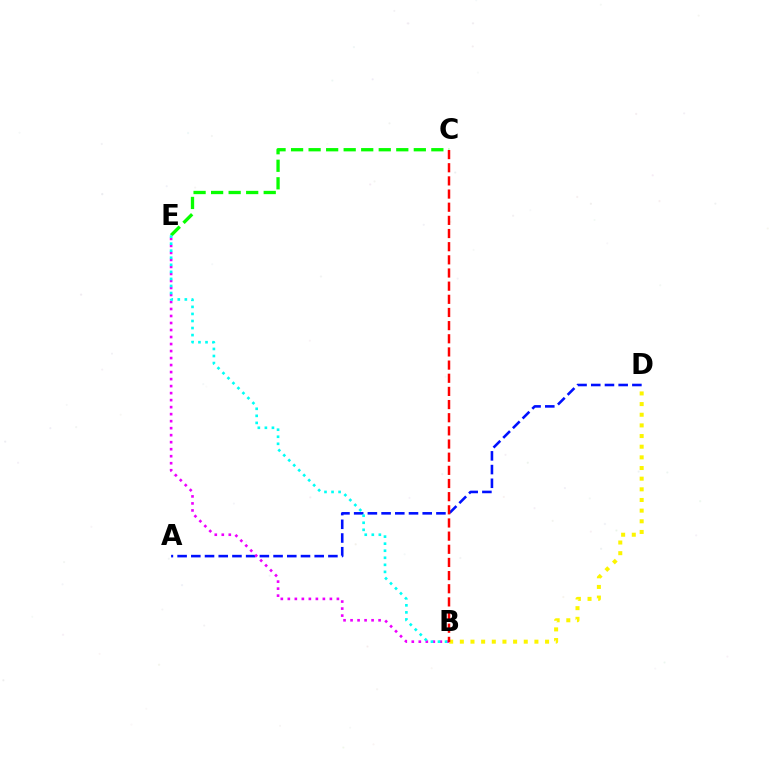{('A', 'D'): [{'color': '#0010ff', 'line_style': 'dashed', 'thickness': 1.86}], ('B', 'D'): [{'color': '#fcf500', 'line_style': 'dotted', 'thickness': 2.89}], ('B', 'E'): [{'color': '#ee00ff', 'line_style': 'dotted', 'thickness': 1.9}, {'color': '#00fff6', 'line_style': 'dotted', 'thickness': 1.92}], ('C', 'E'): [{'color': '#08ff00', 'line_style': 'dashed', 'thickness': 2.38}], ('B', 'C'): [{'color': '#ff0000', 'line_style': 'dashed', 'thickness': 1.79}]}